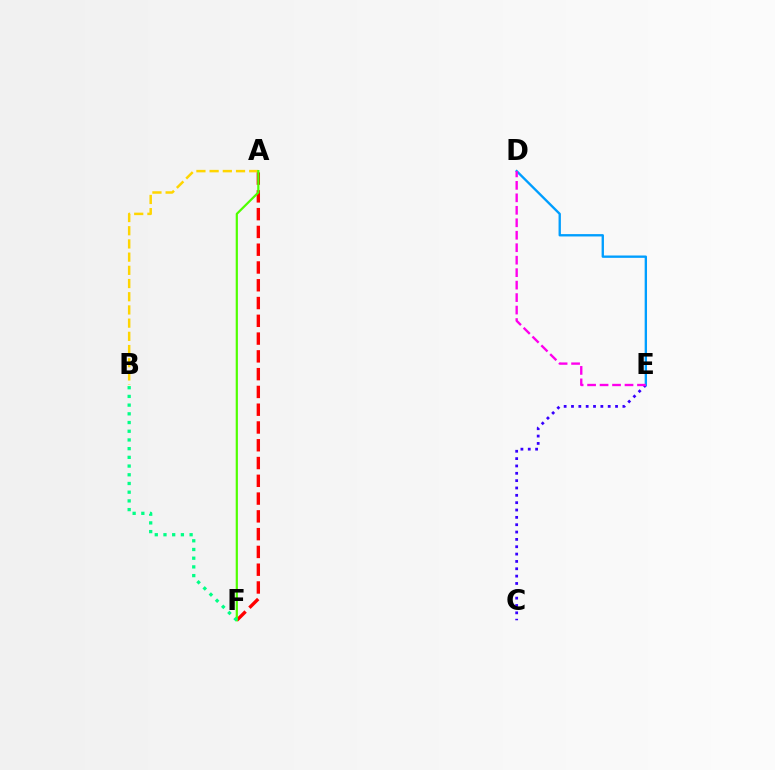{('A', 'B'): [{'color': '#ffd500', 'line_style': 'dashed', 'thickness': 1.79}], ('A', 'F'): [{'color': '#ff0000', 'line_style': 'dashed', 'thickness': 2.42}, {'color': '#4fff00', 'line_style': 'solid', 'thickness': 1.59}], ('C', 'E'): [{'color': '#3700ff', 'line_style': 'dotted', 'thickness': 2.0}], ('D', 'E'): [{'color': '#009eff', 'line_style': 'solid', 'thickness': 1.69}, {'color': '#ff00ed', 'line_style': 'dashed', 'thickness': 1.69}], ('B', 'F'): [{'color': '#00ff86', 'line_style': 'dotted', 'thickness': 2.37}]}